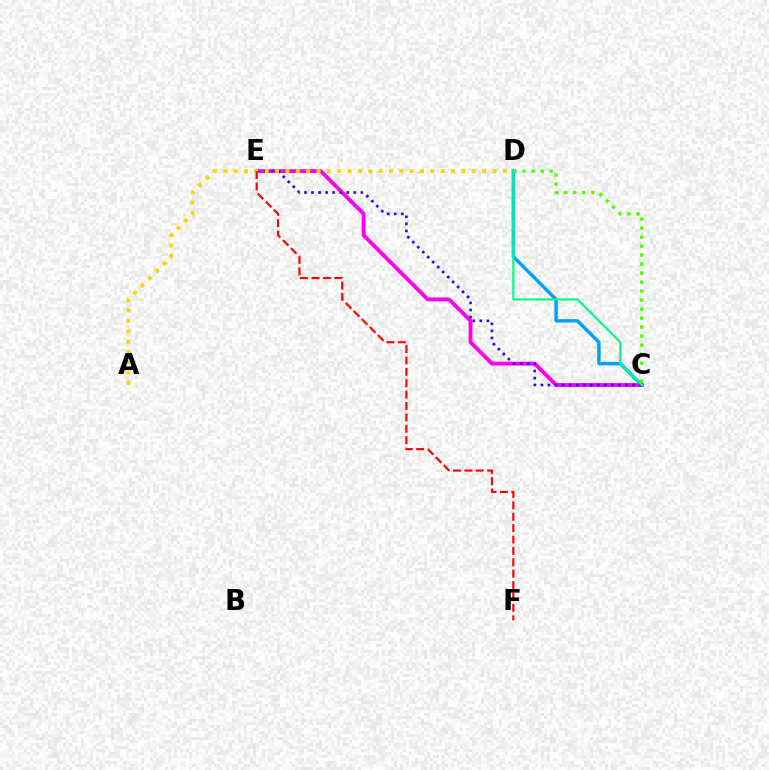{('C', 'E'): [{'color': '#ff00ed', 'line_style': 'solid', 'thickness': 2.77}, {'color': '#3700ff', 'line_style': 'dotted', 'thickness': 1.91}], ('C', 'D'): [{'color': '#009eff', 'line_style': 'solid', 'thickness': 2.44}, {'color': '#4fff00', 'line_style': 'dotted', 'thickness': 2.45}, {'color': '#00ff86', 'line_style': 'solid', 'thickness': 1.58}], ('A', 'D'): [{'color': '#ffd500', 'line_style': 'dotted', 'thickness': 2.81}], ('E', 'F'): [{'color': '#ff0000', 'line_style': 'dashed', 'thickness': 1.55}]}